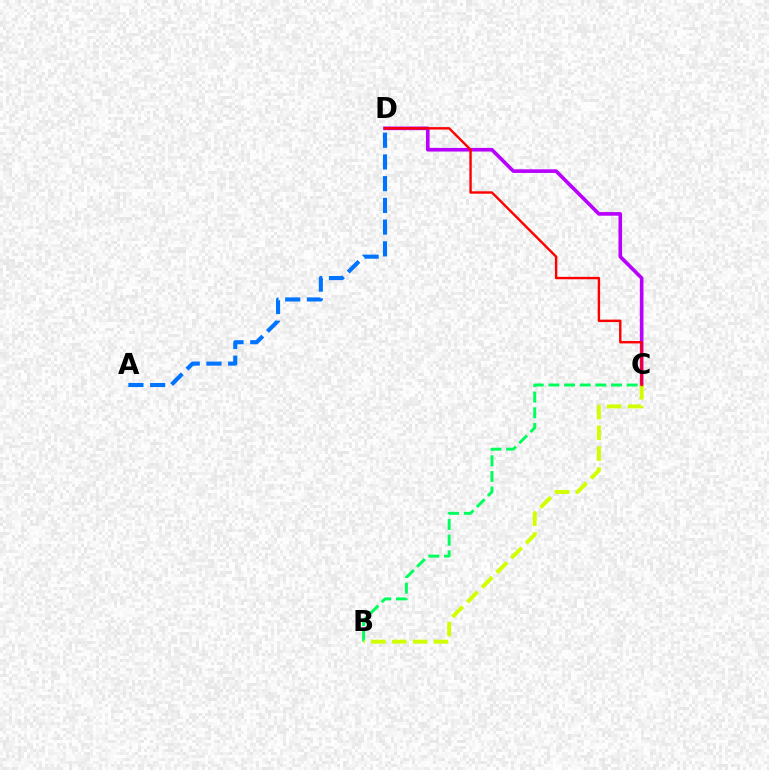{('C', 'D'): [{'color': '#b900ff', 'line_style': 'solid', 'thickness': 2.61}, {'color': '#ff0000', 'line_style': 'solid', 'thickness': 1.73}], ('A', 'D'): [{'color': '#0074ff', 'line_style': 'dashed', 'thickness': 2.95}], ('B', 'C'): [{'color': '#00ff5c', 'line_style': 'dashed', 'thickness': 2.13}, {'color': '#d1ff00', 'line_style': 'dashed', 'thickness': 2.83}]}